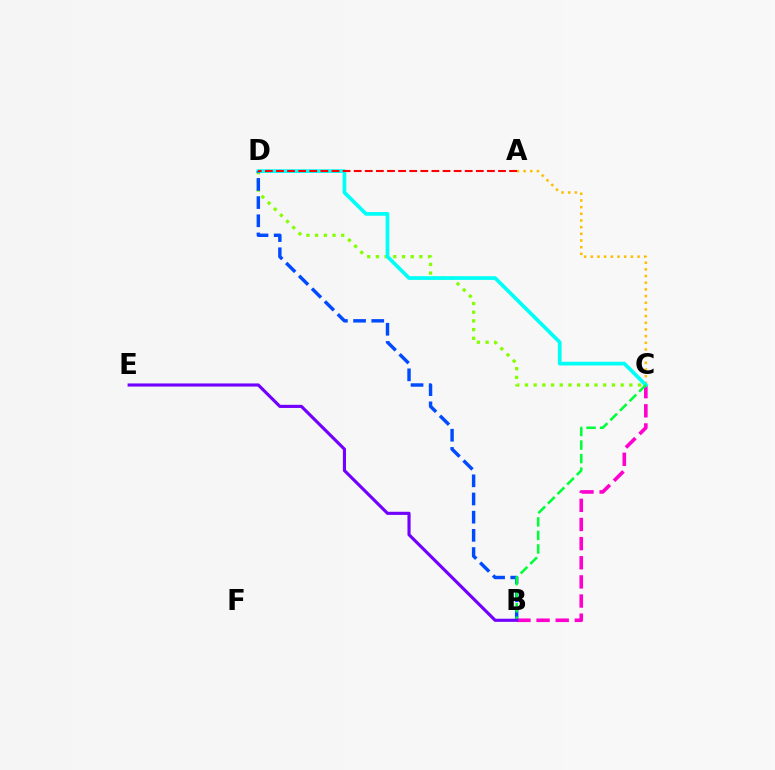{('C', 'D'): [{'color': '#84ff00', 'line_style': 'dotted', 'thickness': 2.36}, {'color': '#00fff6', 'line_style': 'solid', 'thickness': 2.67}], ('B', 'C'): [{'color': '#ff00cf', 'line_style': 'dashed', 'thickness': 2.6}, {'color': '#00ff39', 'line_style': 'dashed', 'thickness': 1.84}], ('A', 'C'): [{'color': '#ffbd00', 'line_style': 'dotted', 'thickness': 1.81}], ('B', 'D'): [{'color': '#004bff', 'line_style': 'dashed', 'thickness': 2.47}], ('A', 'D'): [{'color': '#ff0000', 'line_style': 'dashed', 'thickness': 1.51}], ('B', 'E'): [{'color': '#7200ff', 'line_style': 'solid', 'thickness': 2.25}]}